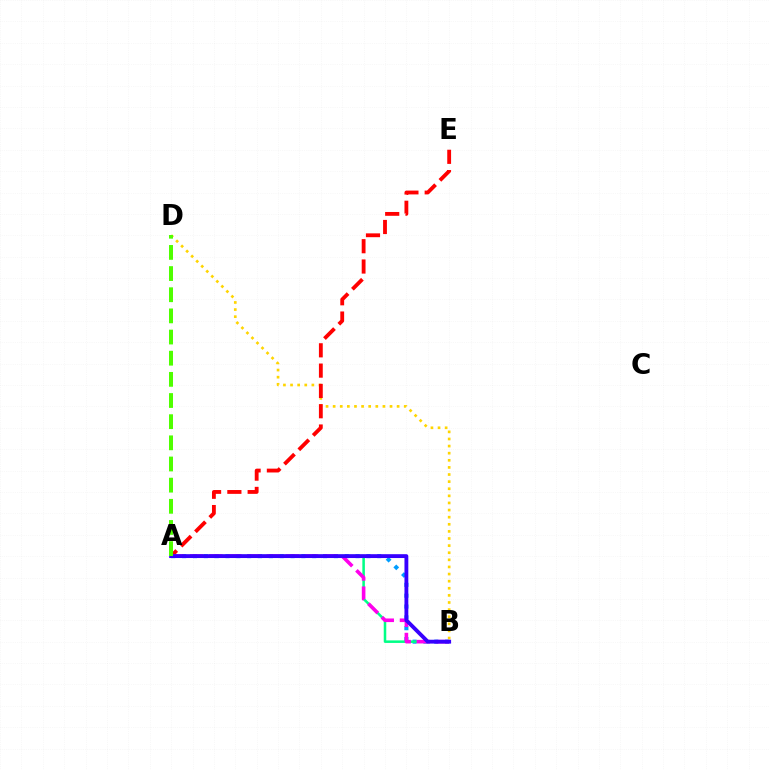{('A', 'B'): [{'color': '#009eff', 'line_style': 'dotted', 'thickness': 2.94}, {'color': '#00ff86', 'line_style': 'solid', 'thickness': 1.82}, {'color': '#ff00ed', 'line_style': 'dashed', 'thickness': 2.6}, {'color': '#3700ff', 'line_style': 'solid', 'thickness': 2.77}], ('B', 'D'): [{'color': '#ffd500', 'line_style': 'dotted', 'thickness': 1.93}], ('A', 'E'): [{'color': '#ff0000', 'line_style': 'dashed', 'thickness': 2.76}], ('A', 'D'): [{'color': '#4fff00', 'line_style': 'dashed', 'thickness': 2.87}]}